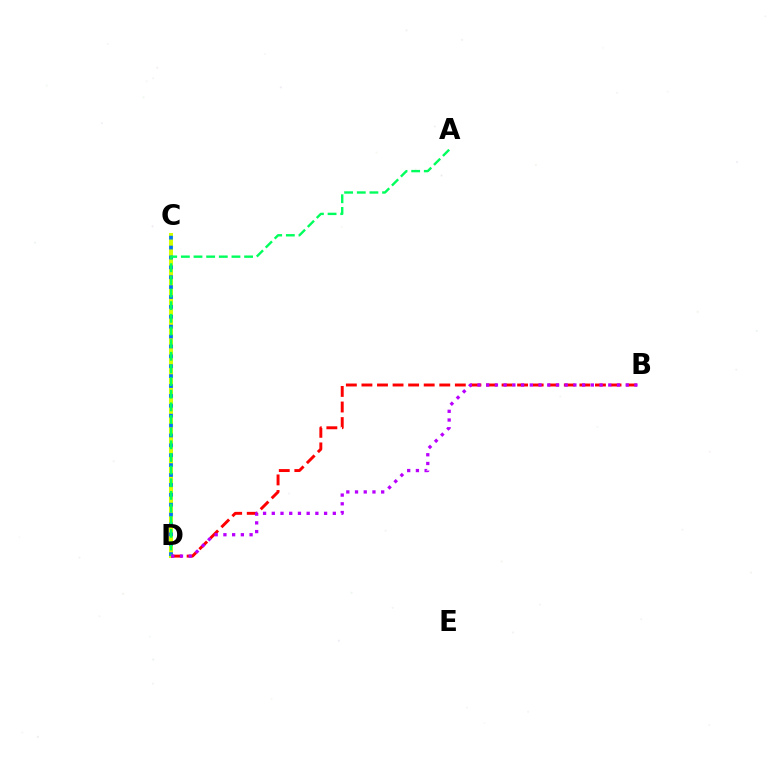{('C', 'D'): [{'color': '#d1ff00', 'line_style': 'solid', 'thickness': 2.91}, {'color': '#0074ff', 'line_style': 'dotted', 'thickness': 2.69}], ('B', 'D'): [{'color': '#ff0000', 'line_style': 'dashed', 'thickness': 2.11}, {'color': '#b900ff', 'line_style': 'dotted', 'thickness': 2.37}], ('A', 'D'): [{'color': '#00ff5c', 'line_style': 'dashed', 'thickness': 1.72}]}